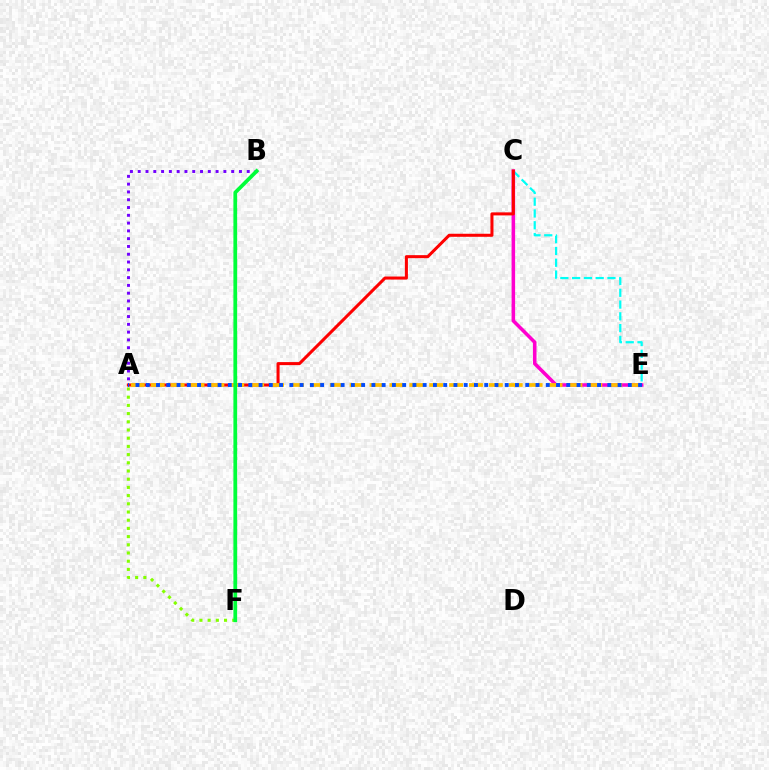{('C', 'E'): [{'color': '#00fff6', 'line_style': 'dashed', 'thickness': 1.6}, {'color': '#ff00cf', 'line_style': 'solid', 'thickness': 2.56}], ('A', 'B'): [{'color': '#7200ff', 'line_style': 'dotted', 'thickness': 2.12}], ('A', 'C'): [{'color': '#ff0000', 'line_style': 'solid', 'thickness': 2.19}], ('A', 'F'): [{'color': '#84ff00', 'line_style': 'dotted', 'thickness': 2.23}], ('A', 'E'): [{'color': '#ffbd00', 'line_style': 'dashed', 'thickness': 2.7}, {'color': '#004bff', 'line_style': 'dotted', 'thickness': 2.79}], ('B', 'F'): [{'color': '#00ff39', 'line_style': 'solid', 'thickness': 2.7}]}